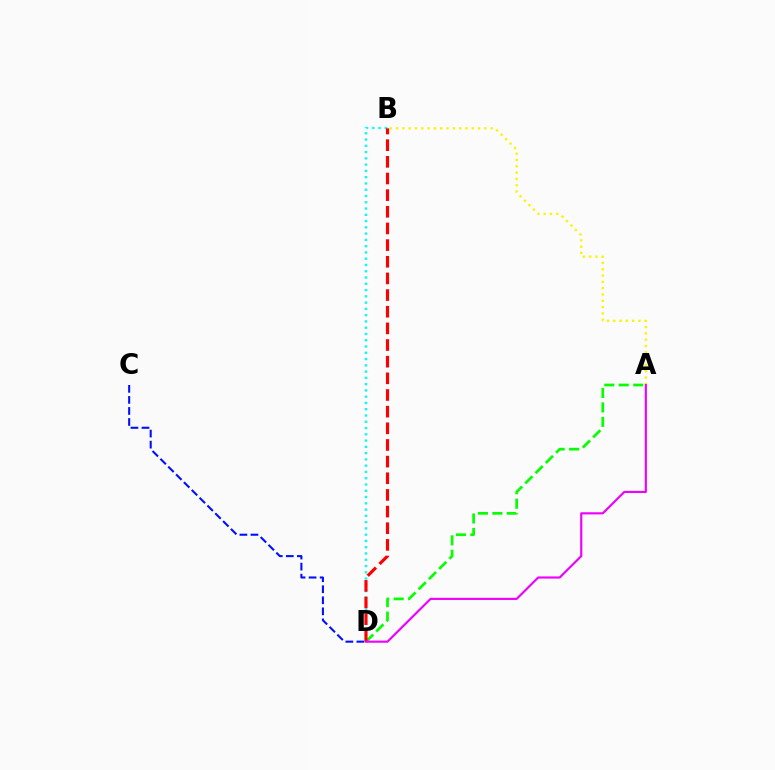{('B', 'D'): [{'color': '#00fff6', 'line_style': 'dotted', 'thickness': 1.7}, {'color': '#ff0000', 'line_style': 'dashed', 'thickness': 2.26}], ('C', 'D'): [{'color': '#0010ff', 'line_style': 'dashed', 'thickness': 1.5}], ('A', 'D'): [{'color': '#08ff00', 'line_style': 'dashed', 'thickness': 1.97}, {'color': '#ee00ff', 'line_style': 'solid', 'thickness': 1.55}], ('A', 'B'): [{'color': '#fcf500', 'line_style': 'dotted', 'thickness': 1.71}]}